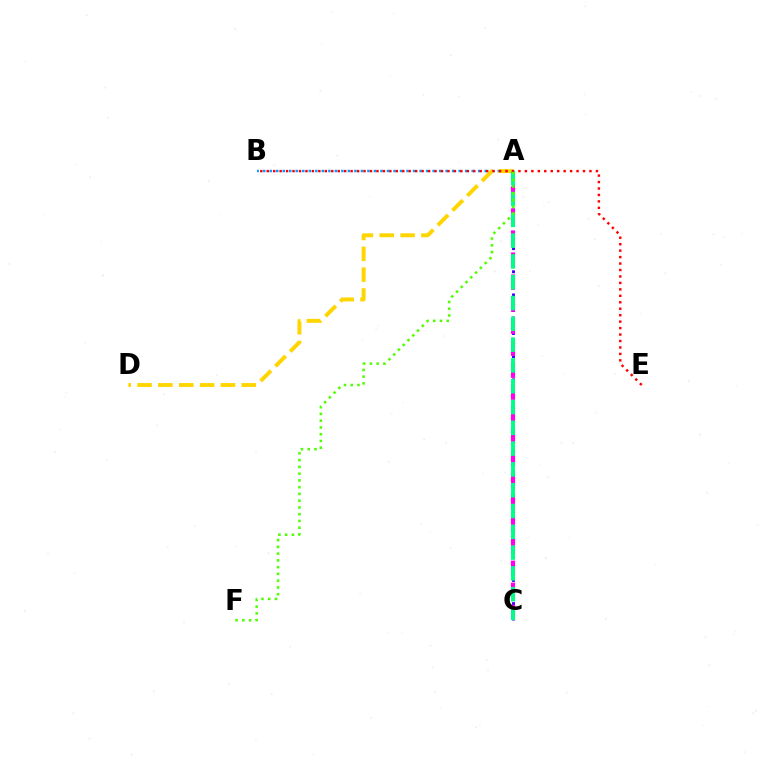{('A', 'B'): [{'color': '#009eff', 'line_style': 'dotted', 'thickness': 1.77}], ('A', 'C'): [{'color': '#3700ff', 'line_style': 'dotted', 'thickness': 2.1}, {'color': '#ff00ed', 'line_style': 'dashed', 'thickness': 2.99}, {'color': '#00ff86', 'line_style': 'dashed', 'thickness': 2.83}], ('A', 'D'): [{'color': '#ffd500', 'line_style': 'dashed', 'thickness': 2.83}], ('B', 'E'): [{'color': '#ff0000', 'line_style': 'dotted', 'thickness': 1.75}], ('A', 'F'): [{'color': '#4fff00', 'line_style': 'dotted', 'thickness': 1.84}]}